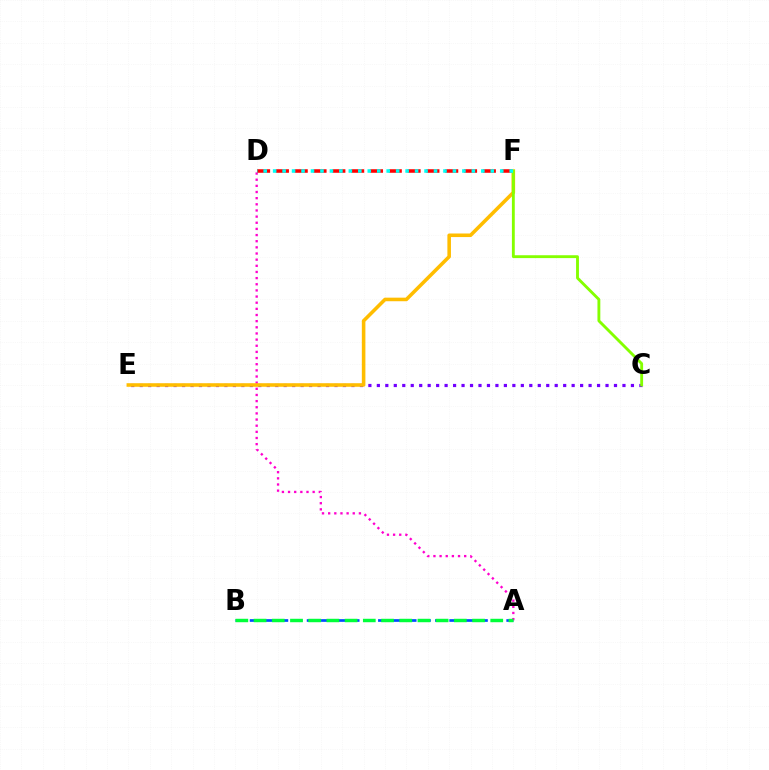{('A', 'B'): [{'color': '#004bff', 'line_style': 'dashed', 'thickness': 1.94}, {'color': '#00ff39', 'line_style': 'dashed', 'thickness': 2.47}], ('A', 'D'): [{'color': '#ff00cf', 'line_style': 'dotted', 'thickness': 1.67}], ('D', 'F'): [{'color': '#ff0000', 'line_style': 'dashed', 'thickness': 2.56}, {'color': '#00fff6', 'line_style': 'dotted', 'thickness': 2.57}], ('C', 'E'): [{'color': '#7200ff', 'line_style': 'dotted', 'thickness': 2.3}], ('E', 'F'): [{'color': '#ffbd00', 'line_style': 'solid', 'thickness': 2.57}], ('C', 'F'): [{'color': '#84ff00', 'line_style': 'solid', 'thickness': 2.06}]}